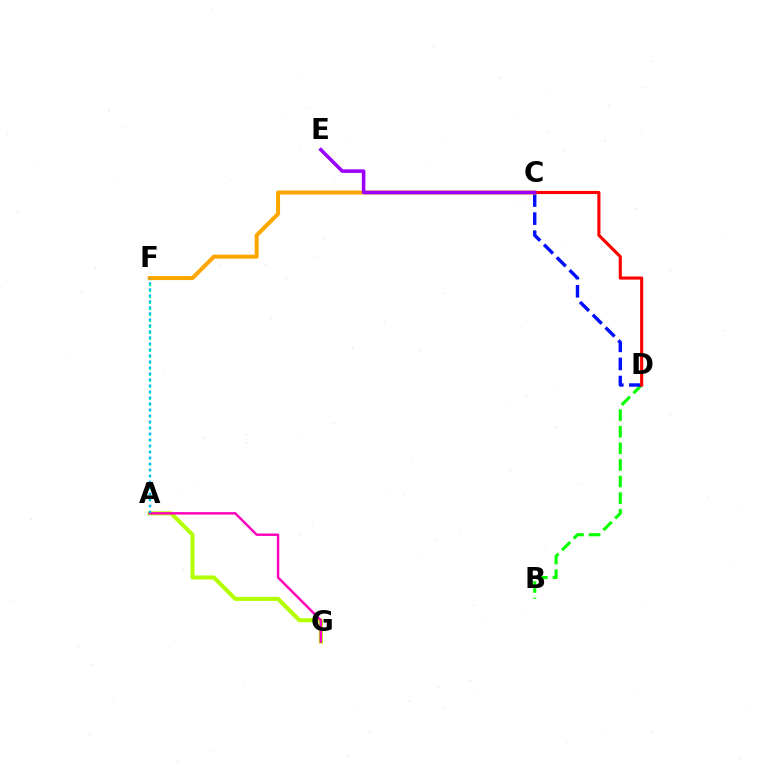{('B', 'D'): [{'color': '#08ff00', 'line_style': 'dashed', 'thickness': 2.25}], ('C', 'D'): [{'color': '#0010ff', 'line_style': 'dashed', 'thickness': 2.46}, {'color': '#ff0000', 'line_style': 'solid', 'thickness': 2.24}], ('A', 'F'): [{'color': '#00ff9d', 'line_style': 'dotted', 'thickness': 1.62}, {'color': '#00b5ff', 'line_style': 'dotted', 'thickness': 1.63}], ('C', 'F'): [{'color': '#ffa500', 'line_style': 'solid', 'thickness': 2.88}], ('C', 'E'): [{'color': '#9b00ff', 'line_style': 'solid', 'thickness': 2.57}], ('A', 'G'): [{'color': '#b3ff00', 'line_style': 'solid', 'thickness': 2.93}, {'color': '#ff00bd', 'line_style': 'solid', 'thickness': 1.75}]}